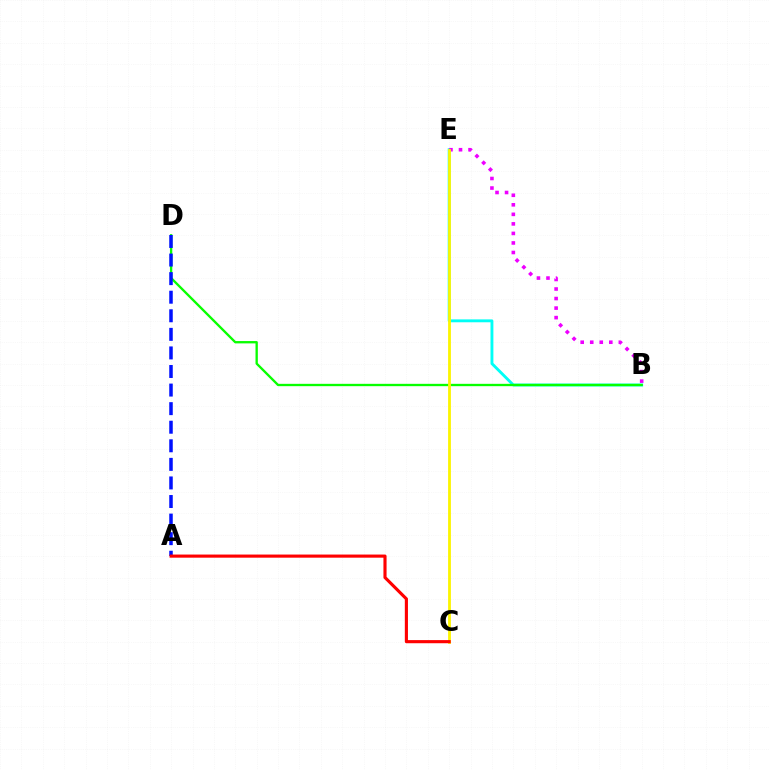{('B', 'E'): [{'color': '#00fff6', 'line_style': 'solid', 'thickness': 2.08}, {'color': '#ee00ff', 'line_style': 'dotted', 'thickness': 2.59}], ('B', 'D'): [{'color': '#08ff00', 'line_style': 'solid', 'thickness': 1.68}], ('A', 'D'): [{'color': '#0010ff', 'line_style': 'dashed', 'thickness': 2.52}], ('C', 'E'): [{'color': '#fcf500', 'line_style': 'solid', 'thickness': 2.03}], ('A', 'C'): [{'color': '#ff0000', 'line_style': 'solid', 'thickness': 2.25}]}